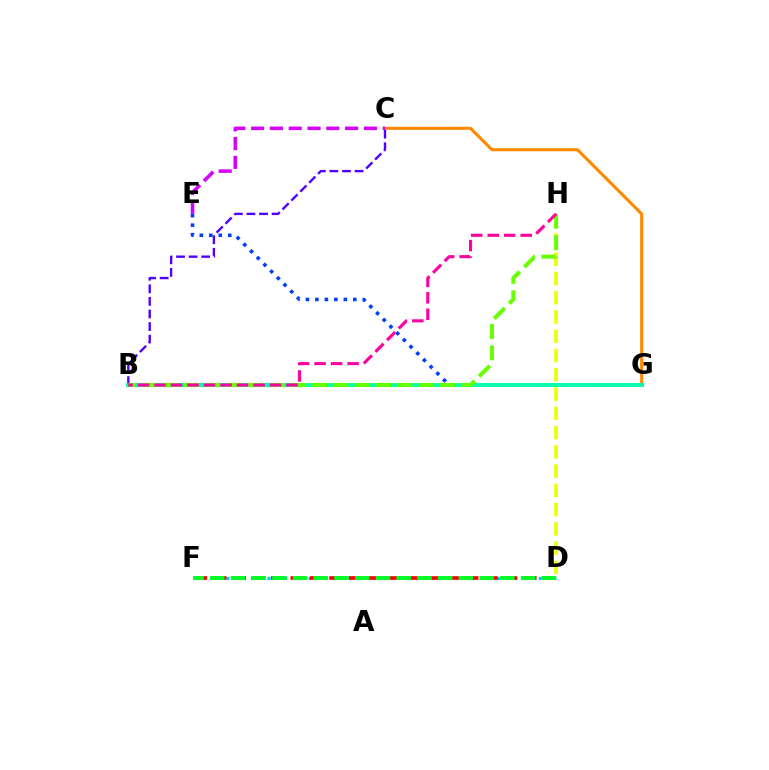{('D', 'F'): [{'color': '#00c7ff', 'line_style': 'dotted', 'thickness': 2.23}, {'color': '#ff0000', 'line_style': 'dashed', 'thickness': 2.63}, {'color': '#00ff27', 'line_style': 'dashed', 'thickness': 2.82}], ('D', 'H'): [{'color': '#eeff00', 'line_style': 'dashed', 'thickness': 2.62}], ('E', 'G'): [{'color': '#003fff', 'line_style': 'dotted', 'thickness': 2.57}], ('C', 'G'): [{'color': '#ff8800', 'line_style': 'solid', 'thickness': 2.21}], ('B', 'C'): [{'color': '#4f00ff', 'line_style': 'dashed', 'thickness': 1.71}], ('B', 'G'): [{'color': '#00ffaf', 'line_style': 'solid', 'thickness': 2.85}], ('B', 'H'): [{'color': '#66ff00', 'line_style': 'dashed', 'thickness': 2.9}, {'color': '#ff00a0', 'line_style': 'dashed', 'thickness': 2.24}], ('C', 'E'): [{'color': '#d600ff', 'line_style': 'dashed', 'thickness': 2.55}]}